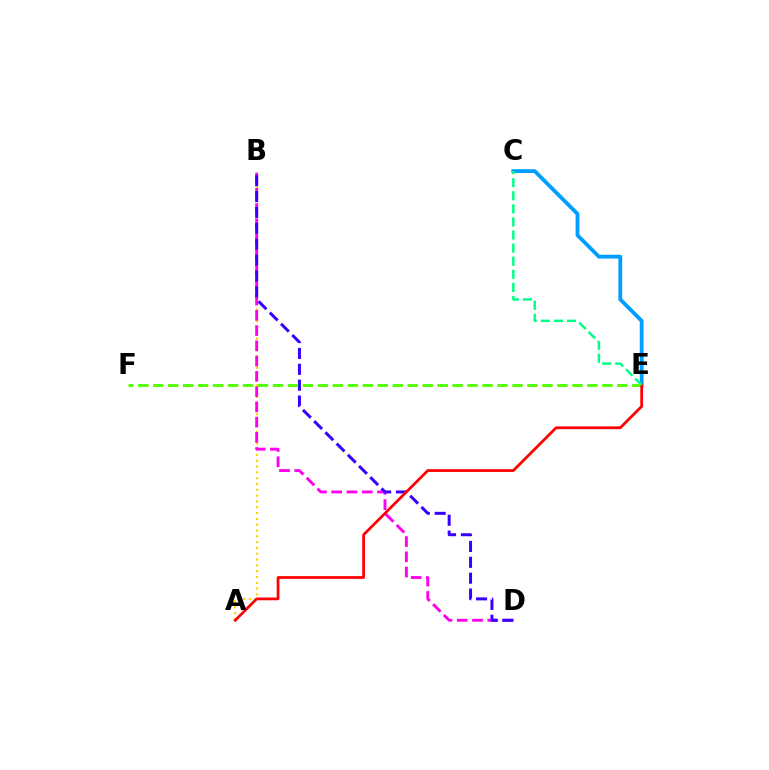{('A', 'B'): [{'color': '#ffd500', 'line_style': 'dotted', 'thickness': 1.58}], ('B', 'D'): [{'color': '#ff00ed', 'line_style': 'dashed', 'thickness': 2.07}, {'color': '#3700ff', 'line_style': 'dashed', 'thickness': 2.16}], ('C', 'E'): [{'color': '#009eff', 'line_style': 'solid', 'thickness': 2.75}, {'color': '#00ff86', 'line_style': 'dashed', 'thickness': 1.78}], ('E', 'F'): [{'color': '#4fff00', 'line_style': 'dashed', 'thickness': 2.03}], ('A', 'E'): [{'color': '#ff0000', 'line_style': 'solid', 'thickness': 1.98}]}